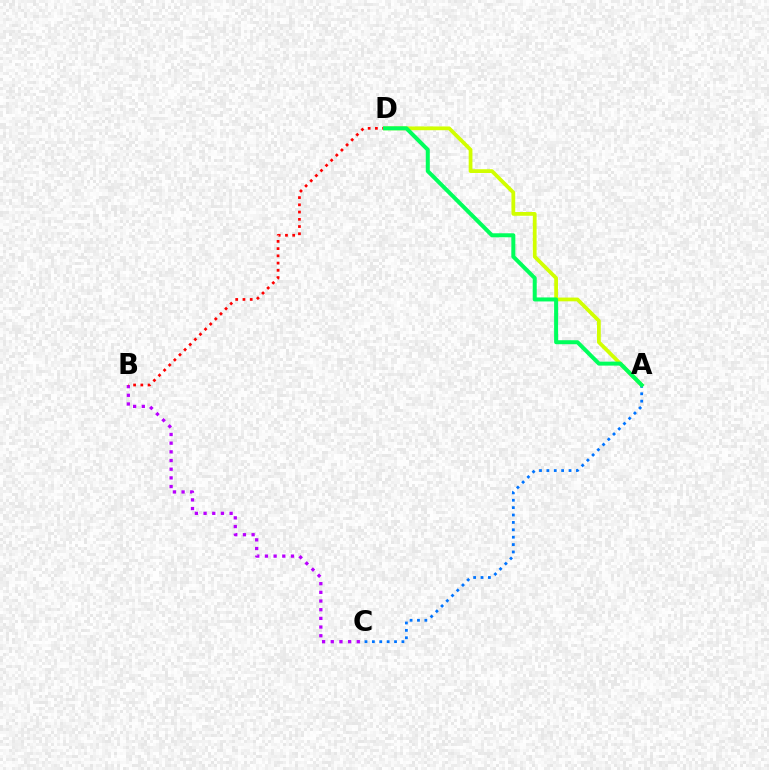{('A', 'D'): [{'color': '#d1ff00', 'line_style': 'solid', 'thickness': 2.71}, {'color': '#00ff5c', 'line_style': 'solid', 'thickness': 2.88}], ('B', 'C'): [{'color': '#b900ff', 'line_style': 'dotted', 'thickness': 2.36}], ('B', 'D'): [{'color': '#ff0000', 'line_style': 'dotted', 'thickness': 1.97}], ('A', 'C'): [{'color': '#0074ff', 'line_style': 'dotted', 'thickness': 2.01}]}